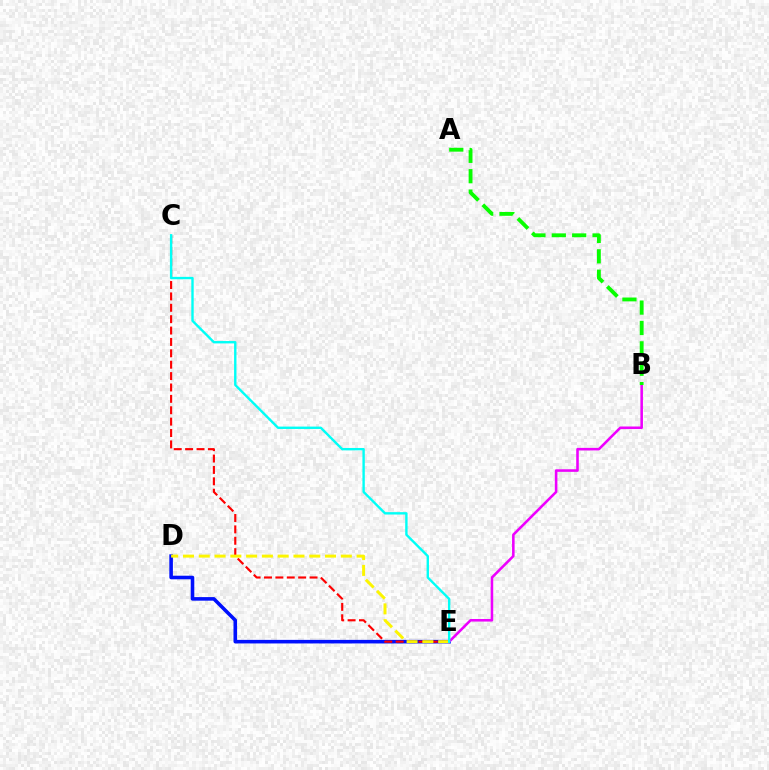{('D', 'E'): [{'color': '#0010ff', 'line_style': 'solid', 'thickness': 2.57}, {'color': '#fcf500', 'line_style': 'dashed', 'thickness': 2.14}], ('B', 'E'): [{'color': '#ee00ff', 'line_style': 'solid', 'thickness': 1.85}], ('C', 'E'): [{'color': '#ff0000', 'line_style': 'dashed', 'thickness': 1.55}, {'color': '#00fff6', 'line_style': 'solid', 'thickness': 1.72}], ('A', 'B'): [{'color': '#08ff00', 'line_style': 'dashed', 'thickness': 2.77}]}